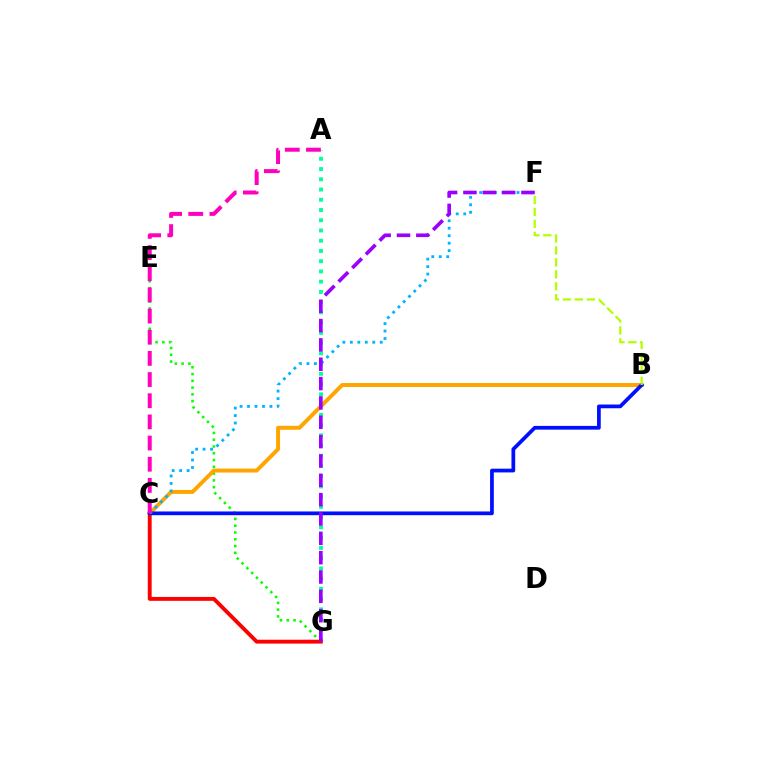{('E', 'G'): [{'color': '#08ff00', 'line_style': 'dotted', 'thickness': 1.84}], ('B', 'C'): [{'color': '#ffa500', 'line_style': 'solid', 'thickness': 2.85}, {'color': '#0010ff', 'line_style': 'solid', 'thickness': 2.69}], ('A', 'G'): [{'color': '#00ff9d', 'line_style': 'dotted', 'thickness': 2.78}], ('C', 'G'): [{'color': '#ff0000', 'line_style': 'solid', 'thickness': 2.79}], ('C', 'F'): [{'color': '#00b5ff', 'line_style': 'dotted', 'thickness': 2.03}], ('B', 'F'): [{'color': '#b3ff00', 'line_style': 'dashed', 'thickness': 1.63}], ('F', 'G'): [{'color': '#9b00ff', 'line_style': 'dashed', 'thickness': 2.63}], ('A', 'C'): [{'color': '#ff00bd', 'line_style': 'dashed', 'thickness': 2.88}]}